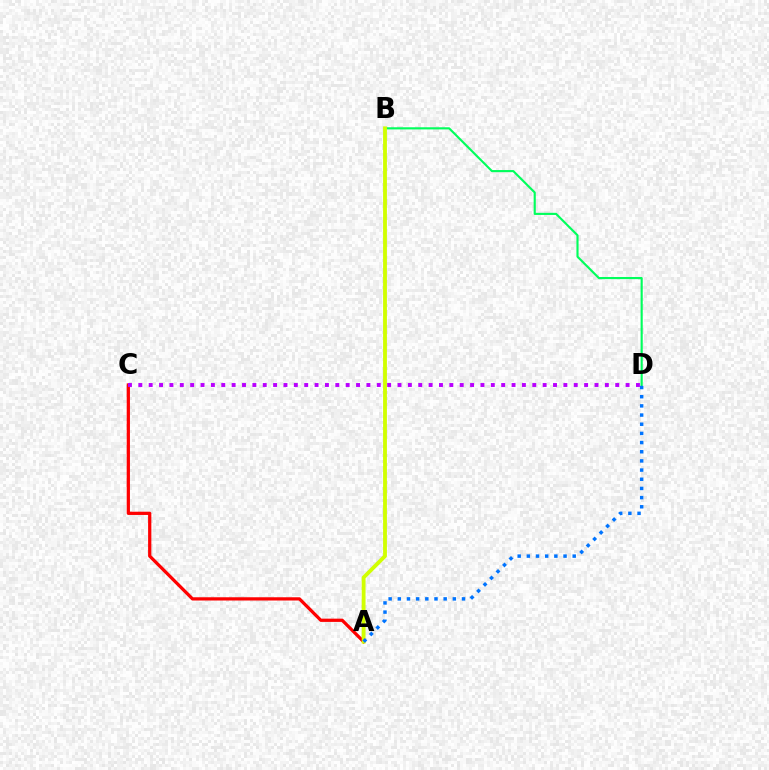{('A', 'C'): [{'color': '#ff0000', 'line_style': 'solid', 'thickness': 2.33}], ('B', 'D'): [{'color': '#00ff5c', 'line_style': 'solid', 'thickness': 1.54}], ('A', 'B'): [{'color': '#d1ff00', 'line_style': 'solid', 'thickness': 2.76}], ('C', 'D'): [{'color': '#b900ff', 'line_style': 'dotted', 'thickness': 2.82}], ('A', 'D'): [{'color': '#0074ff', 'line_style': 'dotted', 'thickness': 2.49}]}